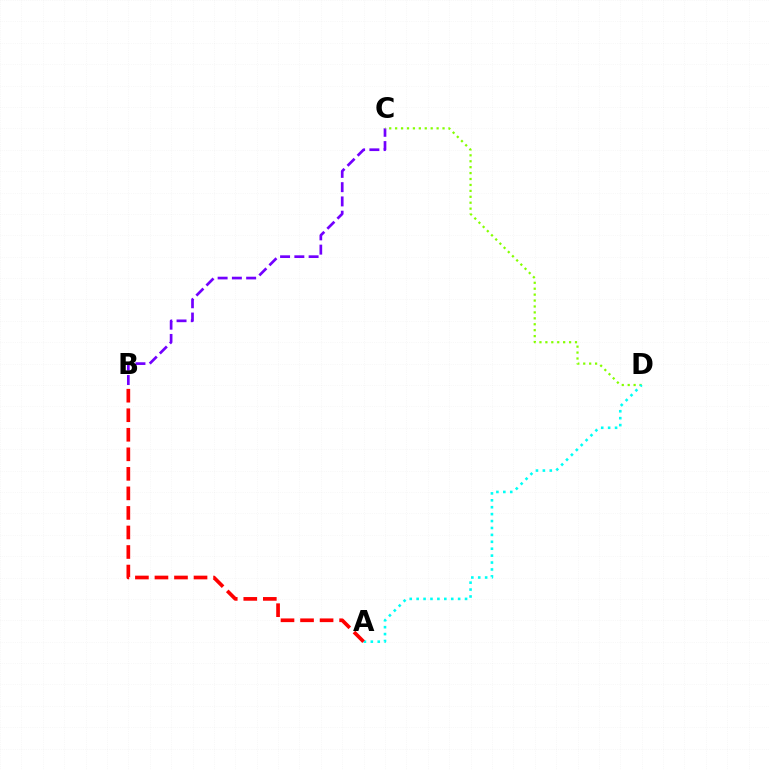{('B', 'C'): [{'color': '#7200ff', 'line_style': 'dashed', 'thickness': 1.94}], ('C', 'D'): [{'color': '#84ff00', 'line_style': 'dotted', 'thickness': 1.61}], ('A', 'D'): [{'color': '#00fff6', 'line_style': 'dotted', 'thickness': 1.88}], ('A', 'B'): [{'color': '#ff0000', 'line_style': 'dashed', 'thickness': 2.65}]}